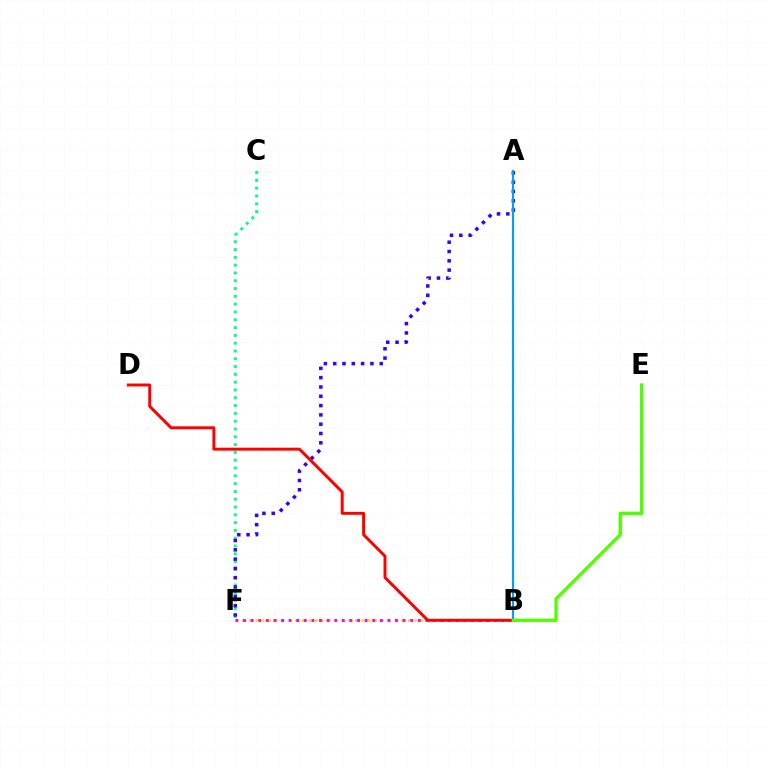{('B', 'F'): [{'color': '#ffd500', 'line_style': 'dotted', 'thickness': 1.8}, {'color': '#ff00ed', 'line_style': 'dotted', 'thickness': 2.06}], ('C', 'F'): [{'color': '#00ff86', 'line_style': 'dotted', 'thickness': 2.12}], ('A', 'F'): [{'color': '#3700ff', 'line_style': 'dotted', 'thickness': 2.53}], ('A', 'B'): [{'color': '#009eff', 'line_style': 'solid', 'thickness': 1.5}], ('B', 'D'): [{'color': '#ff0000', 'line_style': 'solid', 'thickness': 2.12}], ('B', 'E'): [{'color': '#4fff00', 'line_style': 'solid', 'thickness': 2.38}]}